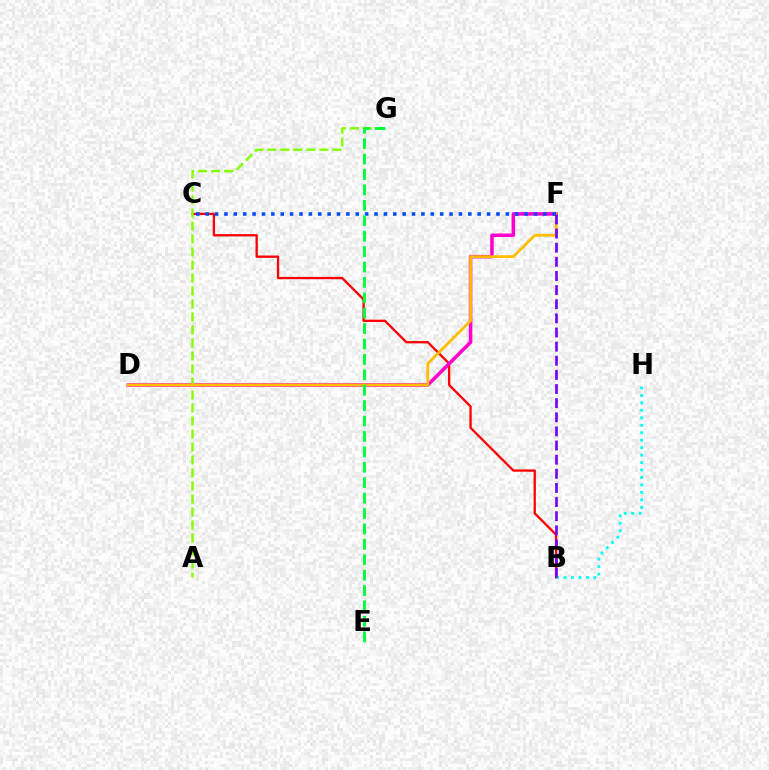{('B', 'C'): [{'color': '#ff0000', 'line_style': 'solid', 'thickness': 1.66}], ('D', 'F'): [{'color': '#ff00cf', 'line_style': 'solid', 'thickness': 2.54}, {'color': '#ffbd00', 'line_style': 'solid', 'thickness': 2.01}], ('A', 'G'): [{'color': '#84ff00', 'line_style': 'dashed', 'thickness': 1.77}], ('B', 'H'): [{'color': '#00fff6', 'line_style': 'dotted', 'thickness': 2.03}], ('C', 'F'): [{'color': '#004bff', 'line_style': 'dotted', 'thickness': 2.55}], ('E', 'G'): [{'color': '#00ff39', 'line_style': 'dashed', 'thickness': 2.09}], ('B', 'F'): [{'color': '#7200ff', 'line_style': 'dashed', 'thickness': 1.92}]}